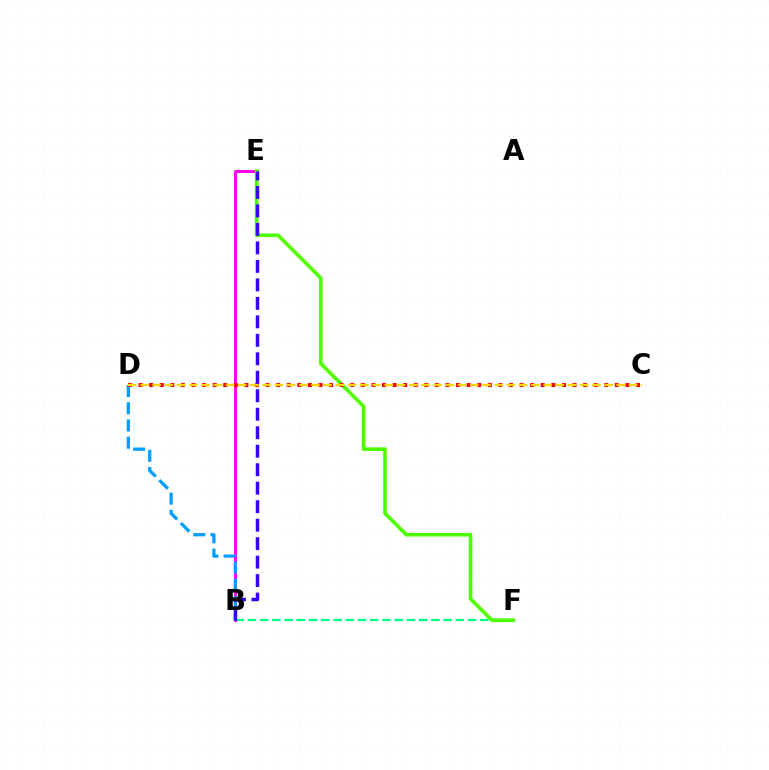{('B', 'F'): [{'color': '#00ff86', 'line_style': 'dashed', 'thickness': 1.66}], ('B', 'E'): [{'color': '#ff00ed', 'line_style': 'solid', 'thickness': 2.12}, {'color': '#3700ff', 'line_style': 'dashed', 'thickness': 2.51}], ('E', 'F'): [{'color': '#4fff00', 'line_style': 'solid', 'thickness': 2.62}], ('B', 'D'): [{'color': '#009eff', 'line_style': 'dashed', 'thickness': 2.34}], ('C', 'D'): [{'color': '#ff0000', 'line_style': 'dotted', 'thickness': 2.88}, {'color': '#ffd500', 'line_style': 'dashed', 'thickness': 1.66}]}